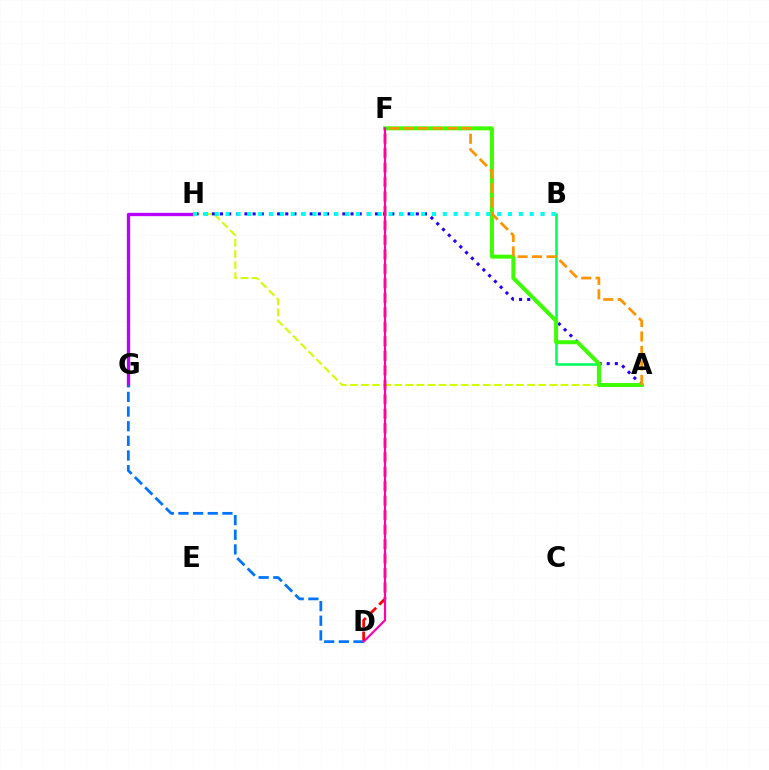{('A', 'H'): [{'color': '#d1ff00', 'line_style': 'dashed', 'thickness': 1.51}, {'color': '#2500ff', 'line_style': 'dotted', 'thickness': 2.22}], ('A', 'B'): [{'color': '#00ff5c', 'line_style': 'solid', 'thickness': 1.84}], ('G', 'H'): [{'color': '#b900ff', 'line_style': 'solid', 'thickness': 2.39}], ('D', 'F'): [{'color': '#ff0000', 'line_style': 'dashed', 'thickness': 1.97}, {'color': '#ff00ac', 'line_style': 'solid', 'thickness': 1.58}], ('D', 'G'): [{'color': '#0074ff', 'line_style': 'dashed', 'thickness': 1.99}], ('A', 'F'): [{'color': '#3dff00', 'line_style': 'solid', 'thickness': 2.86}, {'color': '#ff9400', 'line_style': 'dashed', 'thickness': 1.97}], ('B', 'H'): [{'color': '#00fff6', 'line_style': 'dotted', 'thickness': 2.95}]}